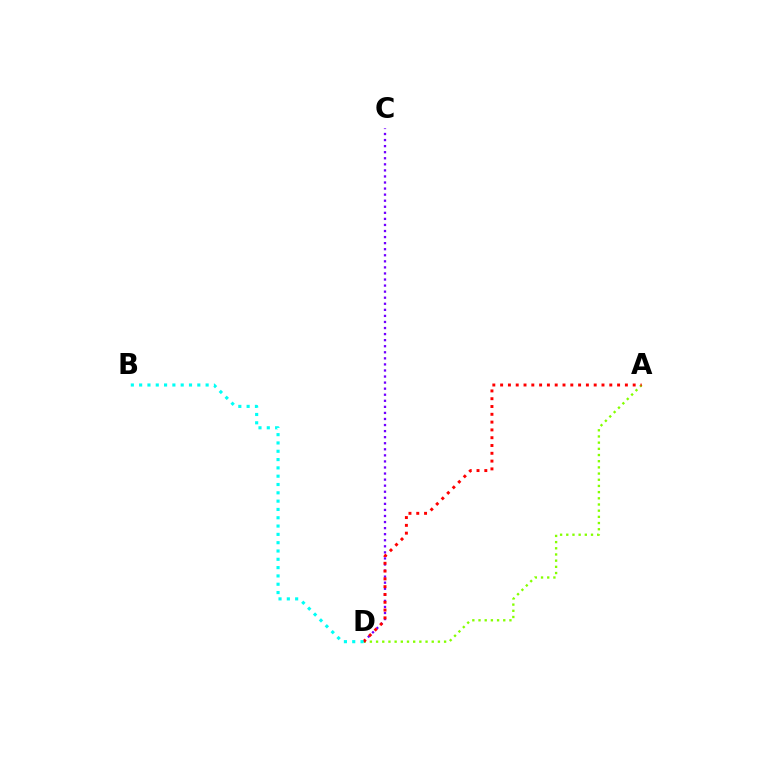{('A', 'D'): [{'color': '#84ff00', 'line_style': 'dotted', 'thickness': 1.68}, {'color': '#ff0000', 'line_style': 'dotted', 'thickness': 2.12}], ('C', 'D'): [{'color': '#7200ff', 'line_style': 'dotted', 'thickness': 1.65}], ('B', 'D'): [{'color': '#00fff6', 'line_style': 'dotted', 'thickness': 2.26}]}